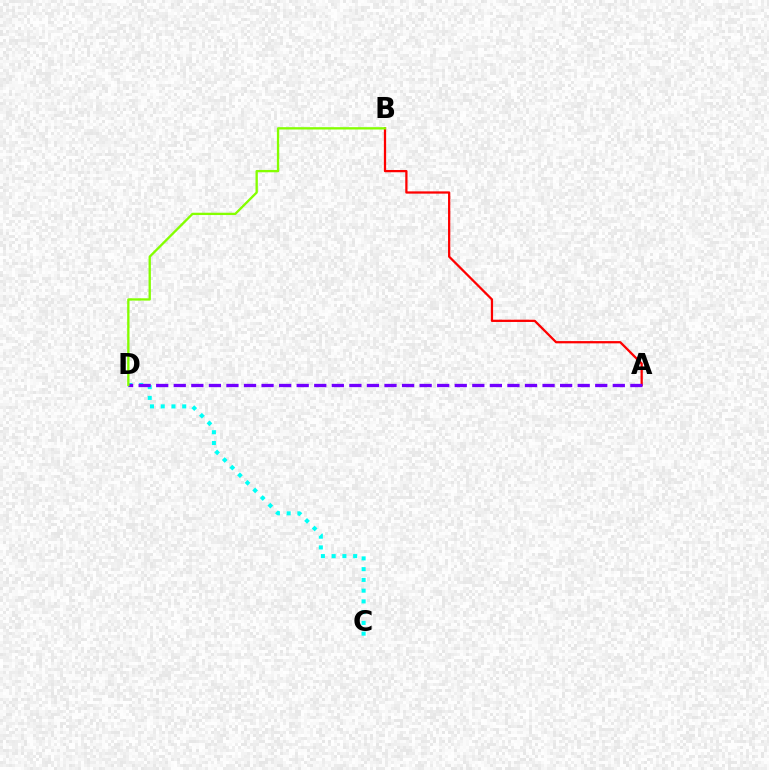{('A', 'B'): [{'color': '#ff0000', 'line_style': 'solid', 'thickness': 1.63}], ('C', 'D'): [{'color': '#00fff6', 'line_style': 'dotted', 'thickness': 2.92}], ('A', 'D'): [{'color': '#7200ff', 'line_style': 'dashed', 'thickness': 2.39}], ('B', 'D'): [{'color': '#84ff00', 'line_style': 'solid', 'thickness': 1.67}]}